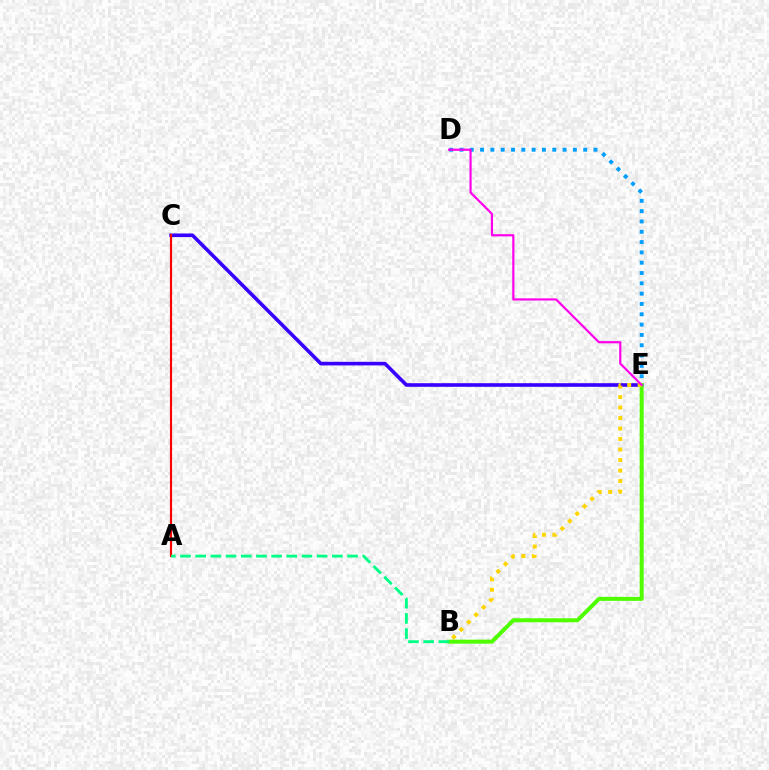{('C', 'E'): [{'color': '#3700ff', 'line_style': 'solid', 'thickness': 2.6}], ('B', 'E'): [{'color': '#4fff00', 'line_style': 'solid', 'thickness': 2.88}, {'color': '#ffd500', 'line_style': 'dotted', 'thickness': 2.85}], ('A', 'C'): [{'color': '#ff0000', 'line_style': 'solid', 'thickness': 1.57}], ('D', 'E'): [{'color': '#009eff', 'line_style': 'dotted', 'thickness': 2.8}, {'color': '#ff00ed', 'line_style': 'solid', 'thickness': 1.58}], ('A', 'B'): [{'color': '#00ff86', 'line_style': 'dashed', 'thickness': 2.06}]}